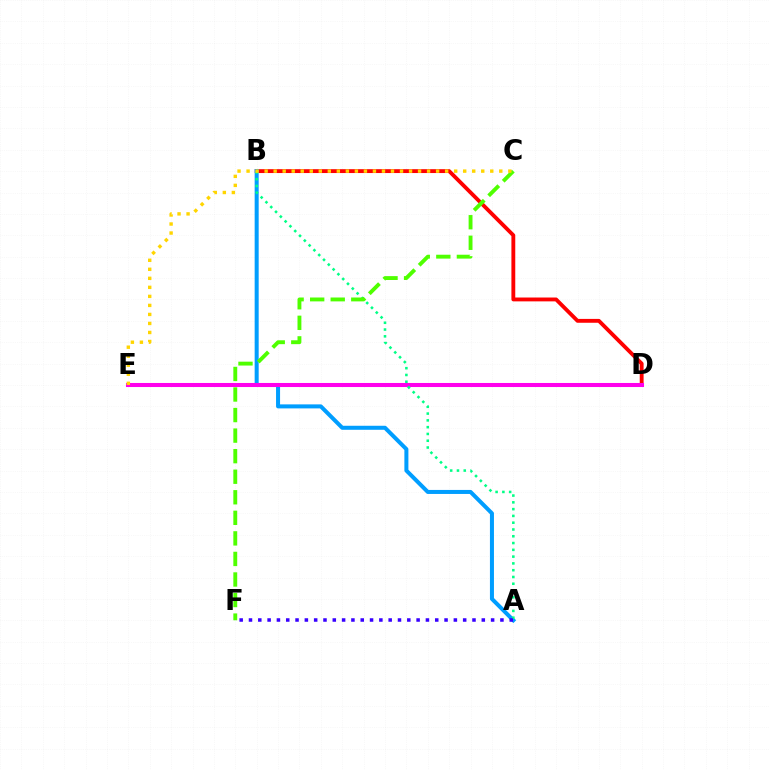{('B', 'D'): [{'color': '#ff0000', 'line_style': 'solid', 'thickness': 2.77}], ('A', 'B'): [{'color': '#009eff', 'line_style': 'solid', 'thickness': 2.89}, {'color': '#00ff86', 'line_style': 'dotted', 'thickness': 1.84}], ('D', 'E'): [{'color': '#ff00ed', 'line_style': 'solid', 'thickness': 2.92}], ('A', 'F'): [{'color': '#3700ff', 'line_style': 'dotted', 'thickness': 2.53}], ('C', 'F'): [{'color': '#4fff00', 'line_style': 'dashed', 'thickness': 2.79}], ('C', 'E'): [{'color': '#ffd500', 'line_style': 'dotted', 'thickness': 2.45}]}